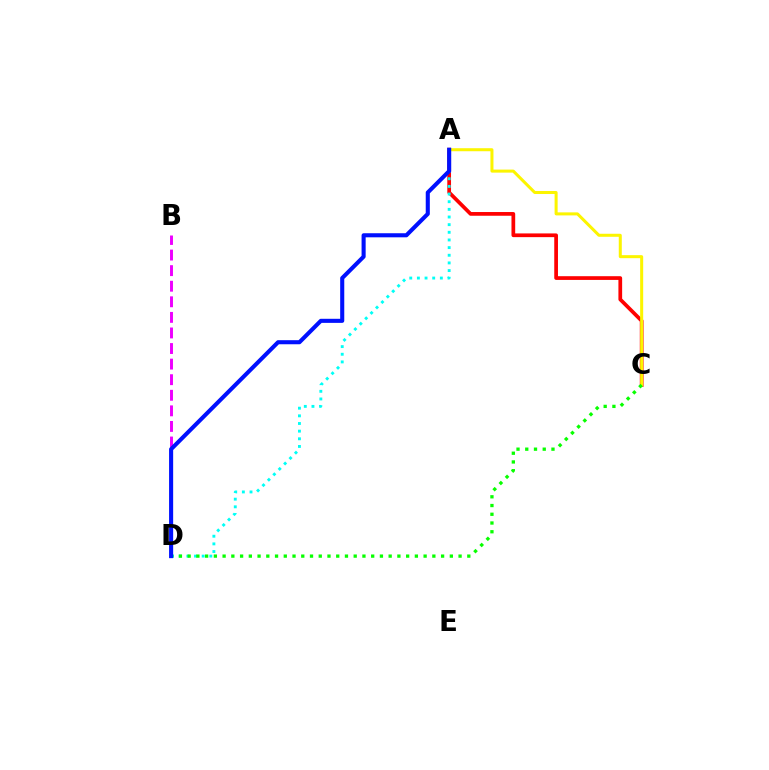{('A', 'C'): [{'color': '#ff0000', 'line_style': 'solid', 'thickness': 2.68}, {'color': '#fcf500', 'line_style': 'solid', 'thickness': 2.18}], ('A', 'D'): [{'color': '#00fff6', 'line_style': 'dotted', 'thickness': 2.08}, {'color': '#0010ff', 'line_style': 'solid', 'thickness': 2.94}], ('C', 'D'): [{'color': '#08ff00', 'line_style': 'dotted', 'thickness': 2.37}], ('B', 'D'): [{'color': '#ee00ff', 'line_style': 'dashed', 'thickness': 2.12}]}